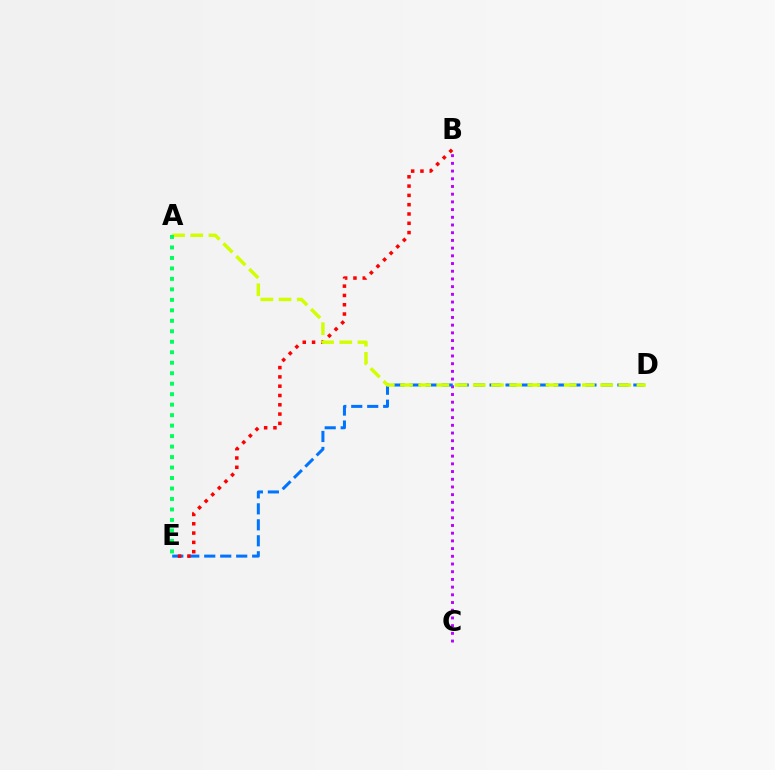{('B', 'C'): [{'color': '#b900ff', 'line_style': 'dotted', 'thickness': 2.09}], ('D', 'E'): [{'color': '#0074ff', 'line_style': 'dashed', 'thickness': 2.17}], ('B', 'E'): [{'color': '#ff0000', 'line_style': 'dotted', 'thickness': 2.53}], ('A', 'D'): [{'color': '#d1ff00', 'line_style': 'dashed', 'thickness': 2.47}], ('A', 'E'): [{'color': '#00ff5c', 'line_style': 'dotted', 'thickness': 2.85}]}